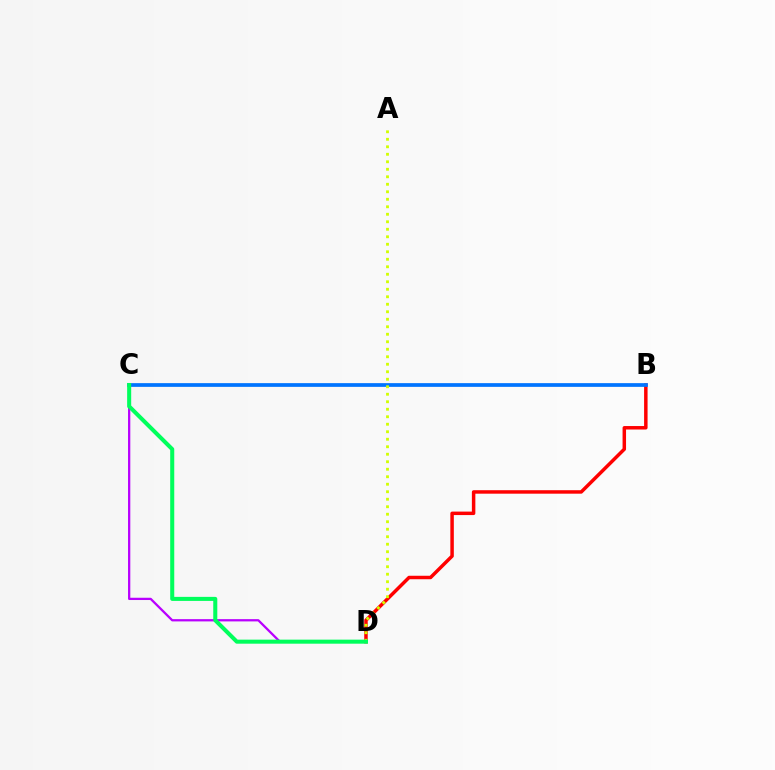{('C', 'D'): [{'color': '#b900ff', 'line_style': 'solid', 'thickness': 1.63}, {'color': '#00ff5c', 'line_style': 'solid', 'thickness': 2.91}], ('B', 'D'): [{'color': '#ff0000', 'line_style': 'solid', 'thickness': 2.5}], ('B', 'C'): [{'color': '#0074ff', 'line_style': 'solid', 'thickness': 2.68}], ('A', 'D'): [{'color': '#d1ff00', 'line_style': 'dotted', 'thickness': 2.04}]}